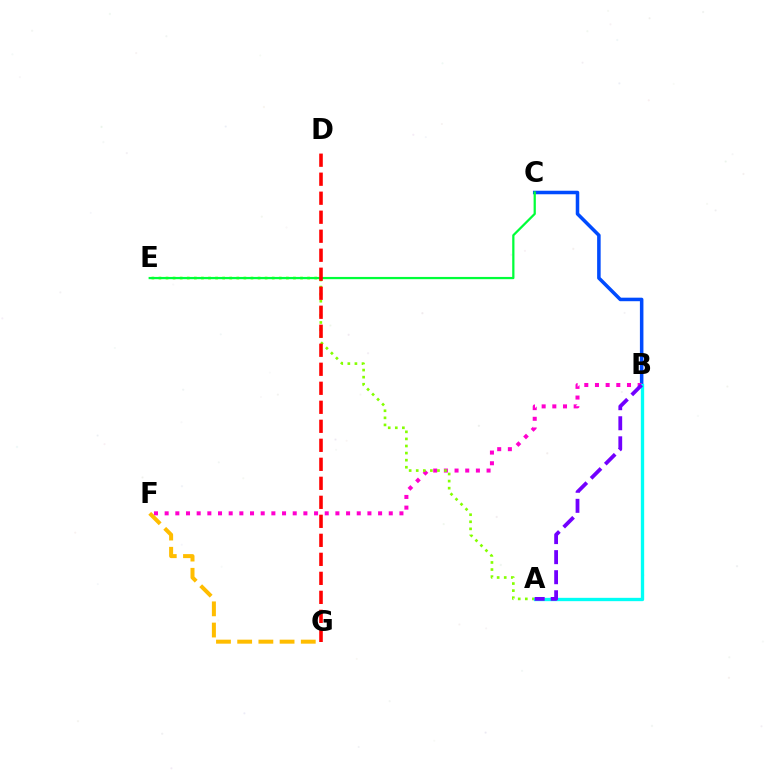{('B', 'C'): [{'color': '#004bff', 'line_style': 'solid', 'thickness': 2.54}], ('B', 'F'): [{'color': '#ff00cf', 'line_style': 'dotted', 'thickness': 2.9}], ('F', 'G'): [{'color': '#ffbd00', 'line_style': 'dashed', 'thickness': 2.88}], ('A', 'E'): [{'color': '#84ff00', 'line_style': 'dotted', 'thickness': 1.92}], ('C', 'E'): [{'color': '#00ff39', 'line_style': 'solid', 'thickness': 1.62}], ('D', 'G'): [{'color': '#ff0000', 'line_style': 'dashed', 'thickness': 2.58}], ('A', 'B'): [{'color': '#00fff6', 'line_style': 'solid', 'thickness': 2.4}, {'color': '#7200ff', 'line_style': 'dashed', 'thickness': 2.72}]}